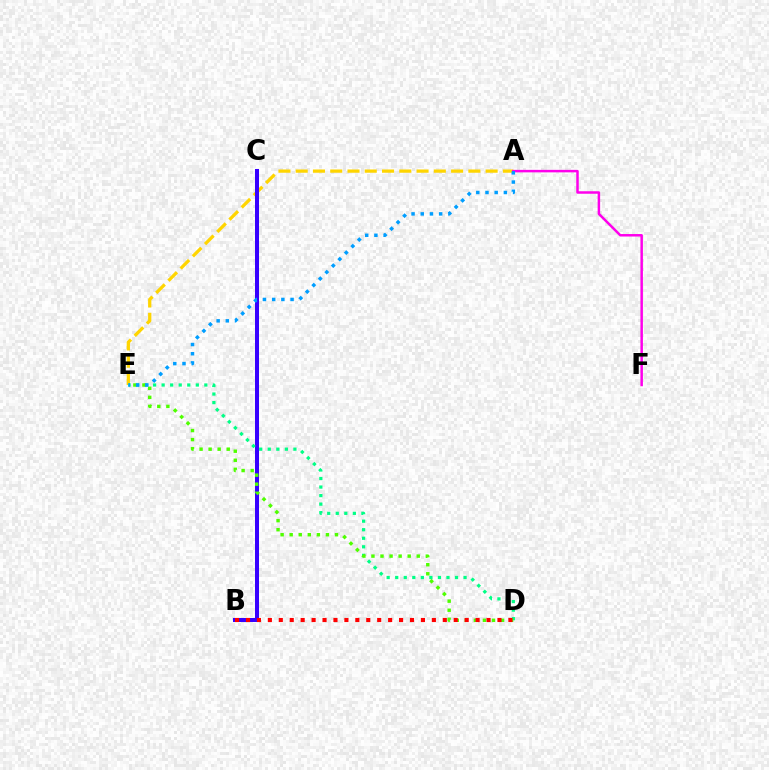{('A', 'E'): [{'color': '#ffd500', 'line_style': 'dashed', 'thickness': 2.35}, {'color': '#009eff', 'line_style': 'dotted', 'thickness': 2.5}], ('B', 'C'): [{'color': '#3700ff', 'line_style': 'solid', 'thickness': 2.89}], ('D', 'E'): [{'color': '#00ff86', 'line_style': 'dotted', 'thickness': 2.32}, {'color': '#4fff00', 'line_style': 'dotted', 'thickness': 2.46}], ('A', 'F'): [{'color': '#ff00ed', 'line_style': 'solid', 'thickness': 1.79}], ('B', 'D'): [{'color': '#ff0000', 'line_style': 'dotted', 'thickness': 2.97}]}